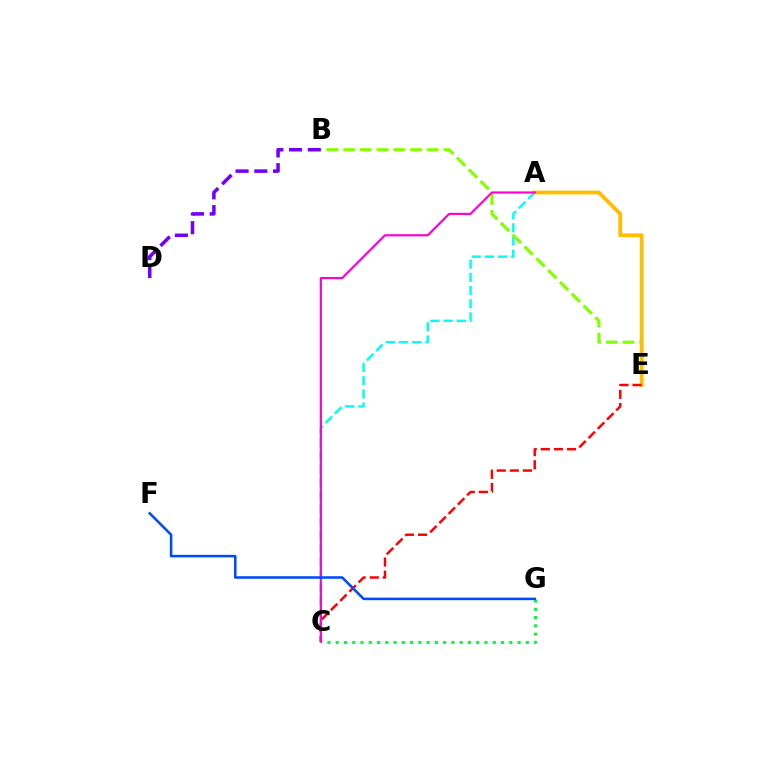{('A', 'C'): [{'color': '#00fff6', 'line_style': 'dashed', 'thickness': 1.79}, {'color': '#ff00cf', 'line_style': 'solid', 'thickness': 1.57}], ('B', 'E'): [{'color': '#84ff00', 'line_style': 'dashed', 'thickness': 2.27}], ('A', 'E'): [{'color': '#ffbd00', 'line_style': 'solid', 'thickness': 2.75}], ('C', 'E'): [{'color': '#ff0000', 'line_style': 'dashed', 'thickness': 1.78}], ('B', 'D'): [{'color': '#7200ff', 'line_style': 'dashed', 'thickness': 2.54}], ('C', 'G'): [{'color': '#00ff39', 'line_style': 'dotted', 'thickness': 2.25}], ('F', 'G'): [{'color': '#004bff', 'line_style': 'solid', 'thickness': 1.84}]}